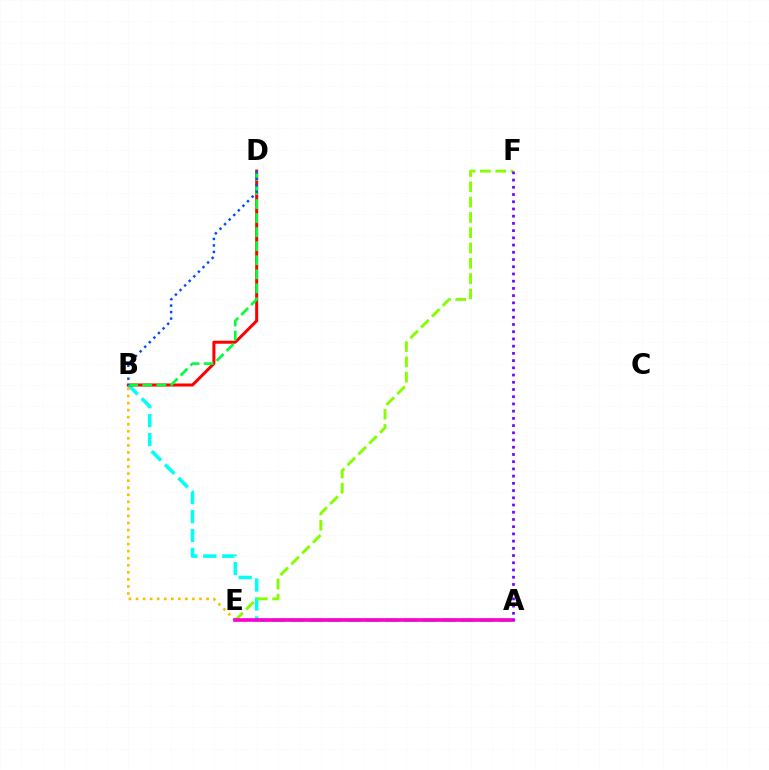{('A', 'B'): [{'color': '#00fff6', 'line_style': 'dashed', 'thickness': 2.57}], ('B', 'E'): [{'color': '#ffbd00', 'line_style': 'dotted', 'thickness': 1.92}], ('E', 'F'): [{'color': '#84ff00', 'line_style': 'dashed', 'thickness': 2.08}], ('B', 'D'): [{'color': '#ff0000', 'line_style': 'solid', 'thickness': 2.17}, {'color': '#00ff39', 'line_style': 'dashed', 'thickness': 1.91}, {'color': '#004bff', 'line_style': 'dotted', 'thickness': 1.76}], ('A', 'E'): [{'color': '#ff00cf', 'line_style': 'solid', 'thickness': 2.64}], ('A', 'F'): [{'color': '#7200ff', 'line_style': 'dotted', 'thickness': 1.96}]}